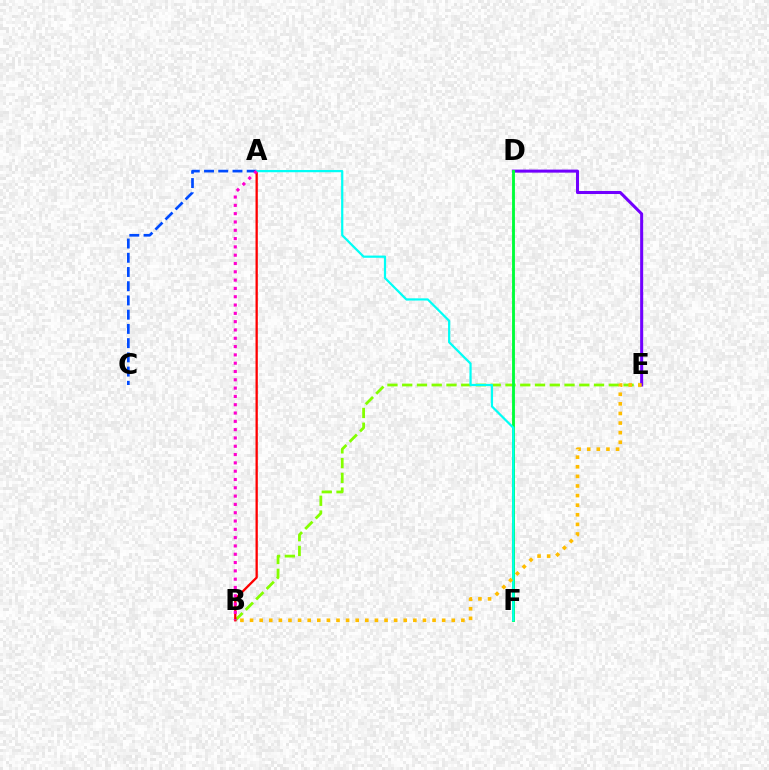{('B', 'E'): [{'color': '#84ff00', 'line_style': 'dashed', 'thickness': 2.0}, {'color': '#ffbd00', 'line_style': 'dotted', 'thickness': 2.61}], ('D', 'E'): [{'color': '#7200ff', 'line_style': 'solid', 'thickness': 2.19}], ('D', 'F'): [{'color': '#00ff39', 'line_style': 'solid', 'thickness': 2.06}], ('A', 'B'): [{'color': '#ff0000', 'line_style': 'solid', 'thickness': 1.66}, {'color': '#ff00cf', 'line_style': 'dotted', 'thickness': 2.26}], ('A', 'C'): [{'color': '#004bff', 'line_style': 'dashed', 'thickness': 1.93}], ('A', 'F'): [{'color': '#00fff6', 'line_style': 'solid', 'thickness': 1.6}]}